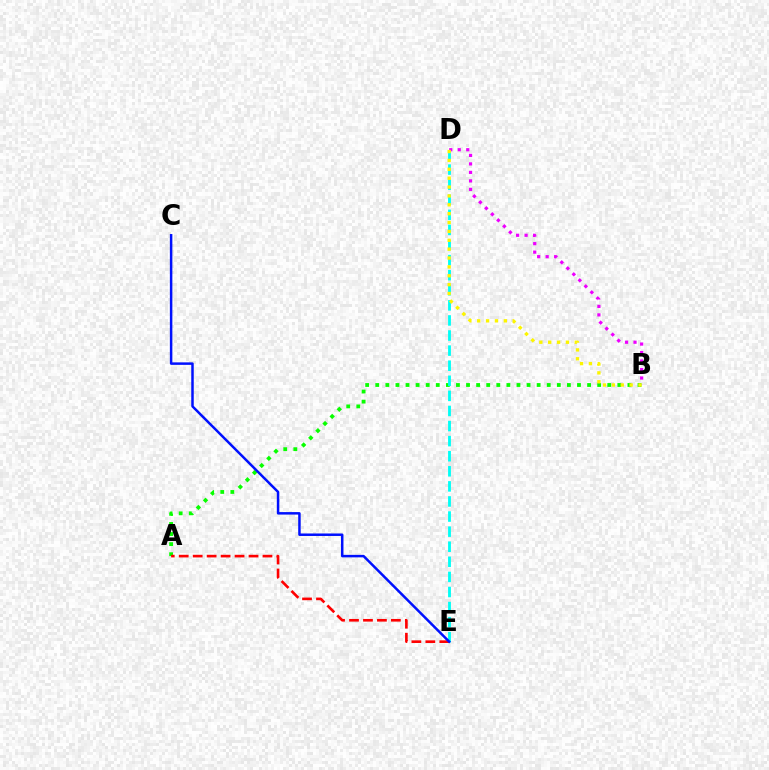{('A', 'B'): [{'color': '#08ff00', 'line_style': 'dotted', 'thickness': 2.74}], ('D', 'E'): [{'color': '#00fff6', 'line_style': 'dashed', 'thickness': 2.05}], ('B', 'D'): [{'color': '#ee00ff', 'line_style': 'dotted', 'thickness': 2.31}, {'color': '#fcf500', 'line_style': 'dotted', 'thickness': 2.41}], ('A', 'E'): [{'color': '#ff0000', 'line_style': 'dashed', 'thickness': 1.9}], ('C', 'E'): [{'color': '#0010ff', 'line_style': 'solid', 'thickness': 1.79}]}